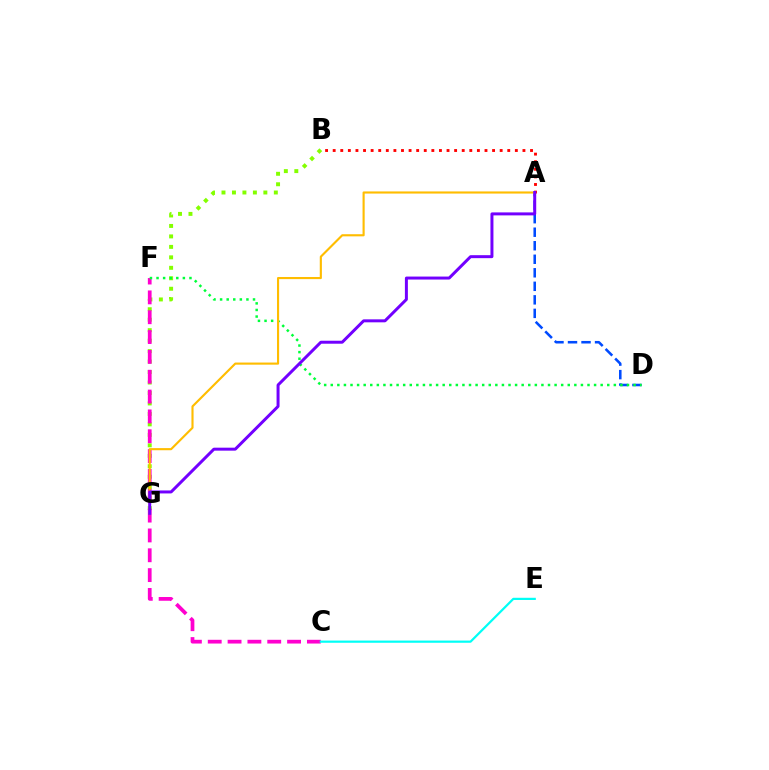{('B', 'G'): [{'color': '#84ff00', 'line_style': 'dotted', 'thickness': 2.84}], ('C', 'F'): [{'color': '#ff00cf', 'line_style': 'dashed', 'thickness': 2.69}], ('A', 'B'): [{'color': '#ff0000', 'line_style': 'dotted', 'thickness': 2.06}], ('A', 'D'): [{'color': '#004bff', 'line_style': 'dashed', 'thickness': 1.84}], ('D', 'F'): [{'color': '#00ff39', 'line_style': 'dotted', 'thickness': 1.79}], ('A', 'G'): [{'color': '#ffbd00', 'line_style': 'solid', 'thickness': 1.54}, {'color': '#7200ff', 'line_style': 'solid', 'thickness': 2.15}], ('C', 'E'): [{'color': '#00fff6', 'line_style': 'solid', 'thickness': 1.59}]}